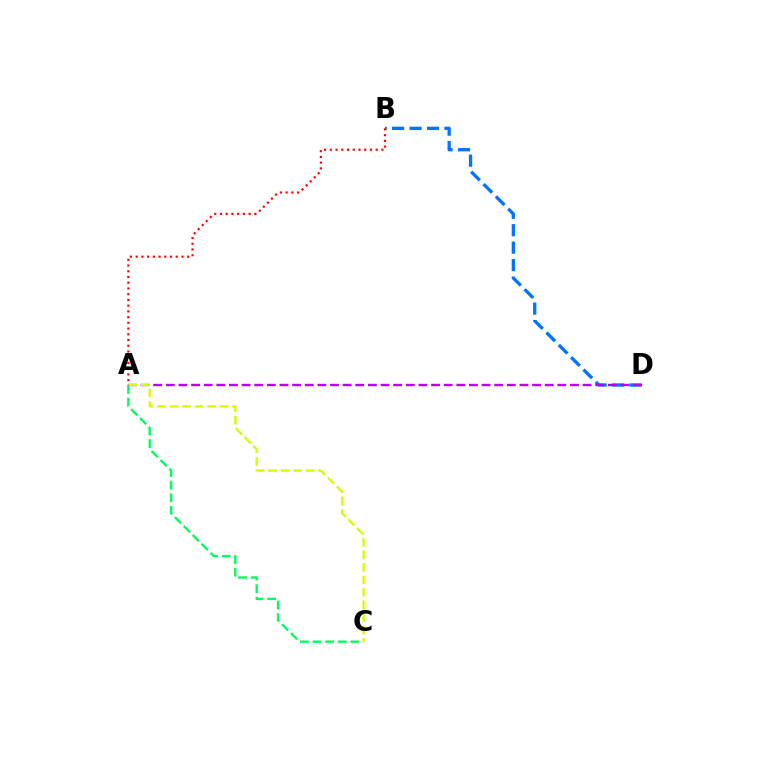{('A', 'C'): [{'color': '#00ff5c', 'line_style': 'dashed', 'thickness': 1.71}, {'color': '#d1ff00', 'line_style': 'dashed', 'thickness': 1.7}], ('B', 'D'): [{'color': '#0074ff', 'line_style': 'dashed', 'thickness': 2.37}], ('A', 'D'): [{'color': '#b900ff', 'line_style': 'dashed', 'thickness': 1.72}], ('A', 'B'): [{'color': '#ff0000', 'line_style': 'dotted', 'thickness': 1.56}]}